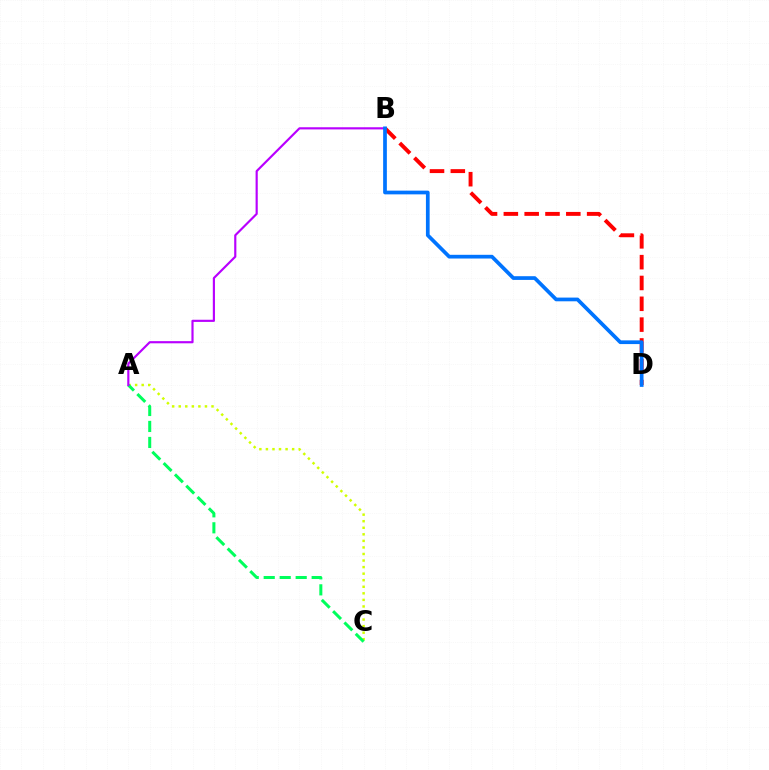{('A', 'C'): [{'color': '#d1ff00', 'line_style': 'dotted', 'thickness': 1.78}, {'color': '#00ff5c', 'line_style': 'dashed', 'thickness': 2.17}], ('B', 'D'): [{'color': '#ff0000', 'line_style': 'dashed', 'thickness': 2.83}, {'color': '#0074ff', 'line_style': 'solid', 'thickness': 2.68}], ('A', 'B'): [{'color': '#b900ff', 'line_style': 'solid', 'thickness': 1.56}]}